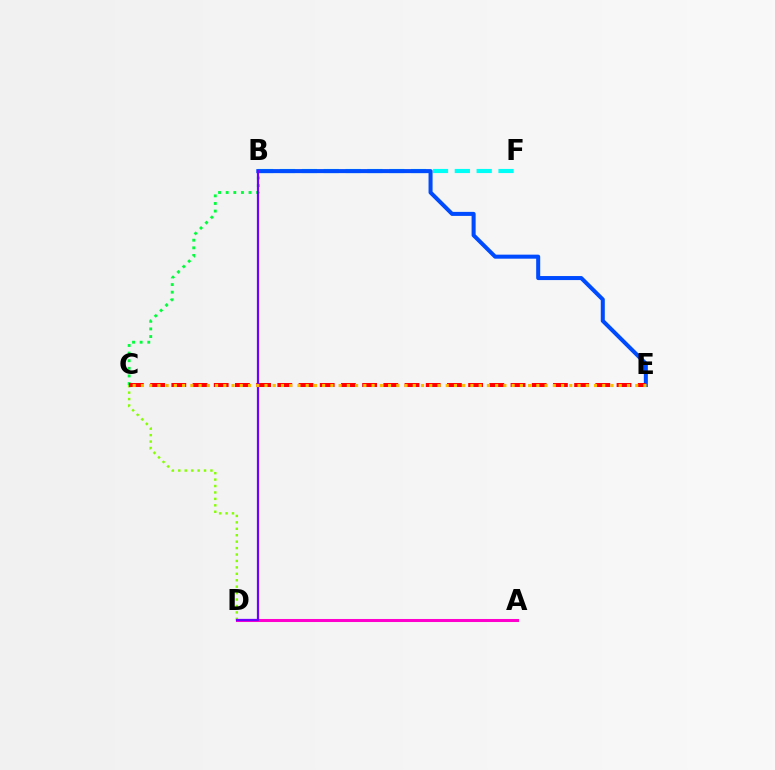{('B', 'C'): [{'color': '#00ff39', 'line_style': 'dotted', 'thickness': 2.07}], ('B', 'F'): [{'color': '#00fff6', 'line_style': 'dashed', 'thickness': 2.97}], ('C', 'D'): [{'color': '#84ff00', 'line_style': 'dotted', 'thickness': 1.75}], ('A', 'D'): [{'color': '#ff00cf', 'line_style': 'solid', 'thickness': 2.19}], ('B', 'E'): [{'color': '#004bff', 'line_style': 'solid', 'thickness': 2.9}], ('C', 'E'): [{'color': '#ff0000', 'line_style': 'dashed', 'thickness': 2.88}, {'color': '#ffbd00', 'line_style': 'dotted', 'thickness': 2.24}], ('B', 'D'): [{'color': '#7200ff', 'line_style': 'solid', 'thickness': 1.6}]}